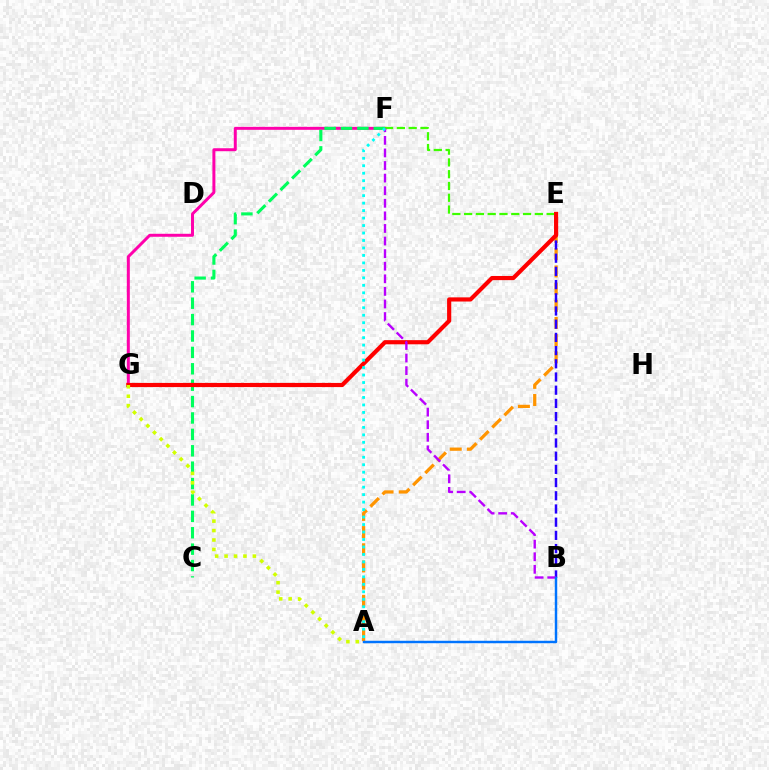{('F', 'G'): [{'color': '#ff00ac', 'line_style': 'solid', 'thickness': 2.14}], ('C', 'F'): [{'color': '#00ff5c', 'line_style': 'dashed', 'thickness': 2.23}], ('A', 'E'): [{'color': '#ff9400', 'line_style': 'dashed', 'thickness': 2.33}], ('B', 'E'): [{'color': '#2500ff', 'line_style': 'dashed', 'thickness': 1.79}], ('E', 'F'): [{'color': '#3dff00', 'line_style': 'dashed', 'thickness': 1.6}], ('E', 'G'): [{'color': '#ff0000', 'line_style': 'solid', 'thickness': 2.99}], ('B', 'F'): [{'color': '#b900ff', 'line_style': 'dashed', 'thickness': 1.71}], ('A', 'B'): [{'color': '#0074ff', 'line_style': 'solid', 'thickness': 1.77}], ('A', 'F'): [{'color': '#00fff6', 'line_style': 'dotted', 'thickness': 2.03}], ('A', 'G'): [{'color': '#d1ff00', 'line_style': 'dotted', 'thickness': 2.56}]}